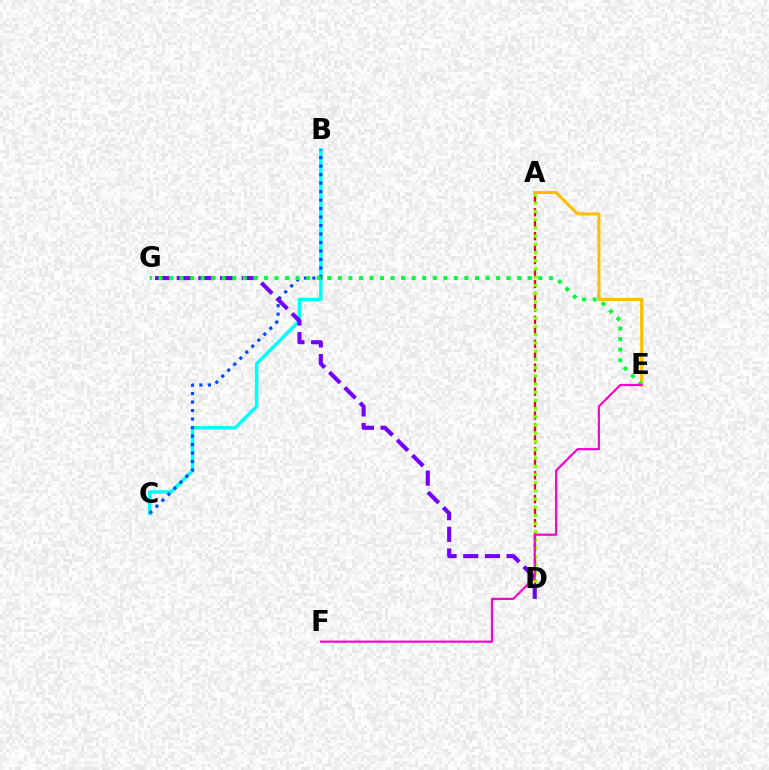{('A', 'D'): [{'color': '#ff0000', 'line_style': 'dashed', 'thickness': 1.62}, {'color': '#84ff00', 'line_style': 'dotted', 'thickness': 2.23}], ('B', 'C'): [{'color': '#00fff6', 'line_style': 'solid', 'thickness': 2.47}, {'color': '#004bff', 'line_style': 'dotted', 'thickness': 2.31}], ('A', 'E'): [{'color': '#ffbd00', 'line_style': 'solid', 'thickness': 2.22}], ('D', 'G'): [{'color': '#7200ff', 'line_style': 'dashed', 'thickness': 2.94}], ('E', 'G'): [{'color': '#00ff39', 'line_style': 'dotted', 'thickness': 2.87}], ('E', 'F'): [{'color': '#ff00cf', 'line_style': 'solid', 'thickness': 1.56}]}